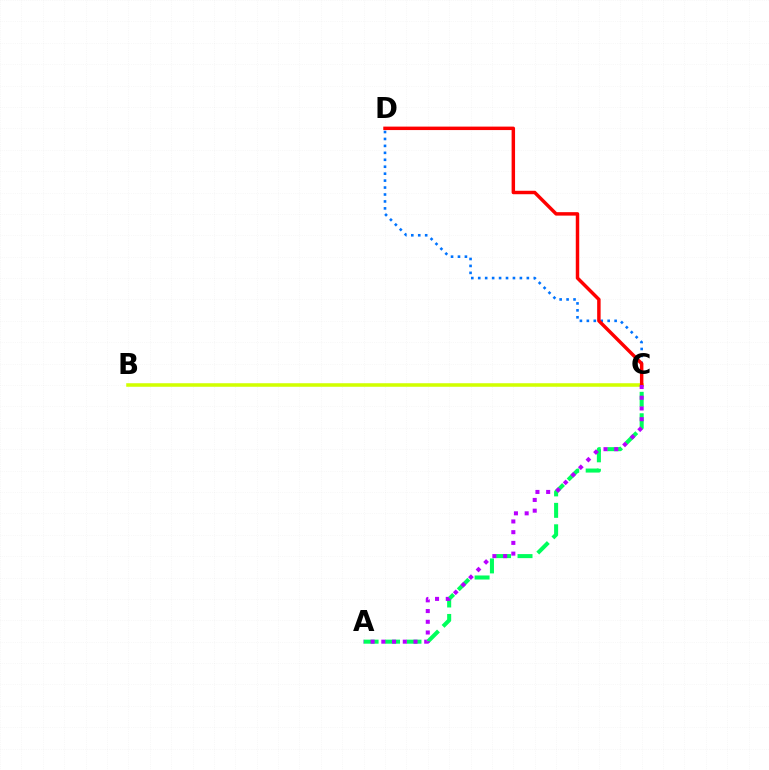{('A', 'C'): [{'color': '#00ff5c', 'line_style': 'dashed', 'thickness': 2.91}, {'color': '#b900ff', 'line_style': 'dotted', 'thickness': 2.91}], ('B', 'C'): [{'color': '#d1ff00', 'line_style': 'solid', 'thickness': 2.55}], ('C', 'D'): [{'color': '#0074ff', 'line_style': 'dotted', 'thickness': 1.89}, {'color': '#ff0000', 'line_style': 'solid', 'thickness': 2.49}]}